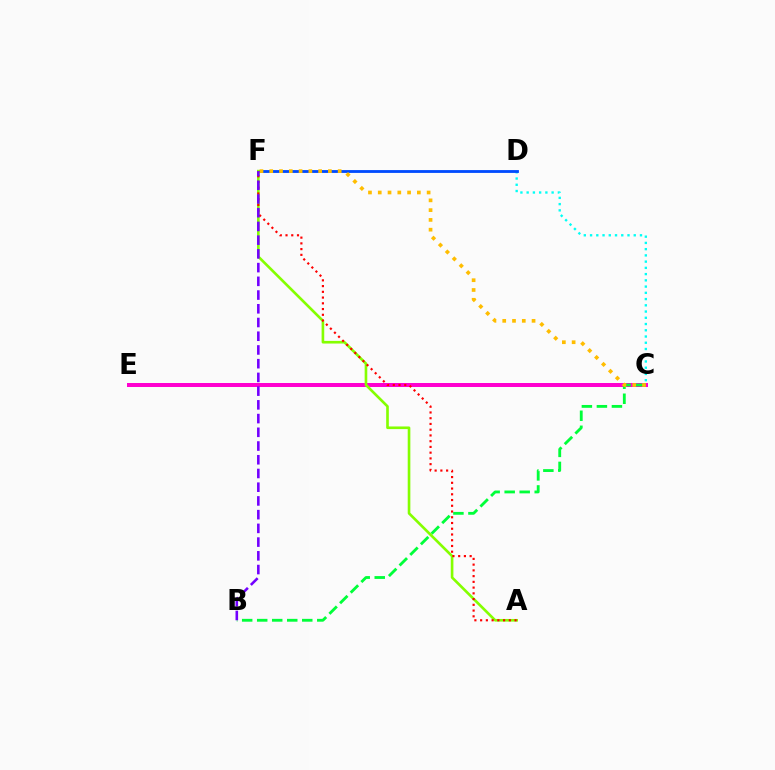{('C', 'D'): [{'color': '#00fff6', 'line_style': 'dotted', 'thickness': 1.7}], ('D', 'F'): [{'color': '#004bff', 'line_style': 'solid', 'thickness': 2.03}], ('C', 'E'): [{'color': '#ff00cf', 'line_style': 'solid', 'thickness': 2.87}], ('B', 'C'): [{'color': '#00ff39', 'line_style': 'dashed', 'thickness': 2.04}], ('A', 'F'): [{'color': '#84ff00', 'line_style': 'solid', 'thickness': 1.9}, {'color': '#ff0000', 'line_style': 'dotted', 'thickness': 1.56}], ('C', 'F'): [{'color': '#ffbd00', 'line_style': 'dotted', 'thickness': 2.66}], ('B', 'F'): [{'color': '#7200ff', 'line_style': 'dashed', 'thickness': 1.86}]}